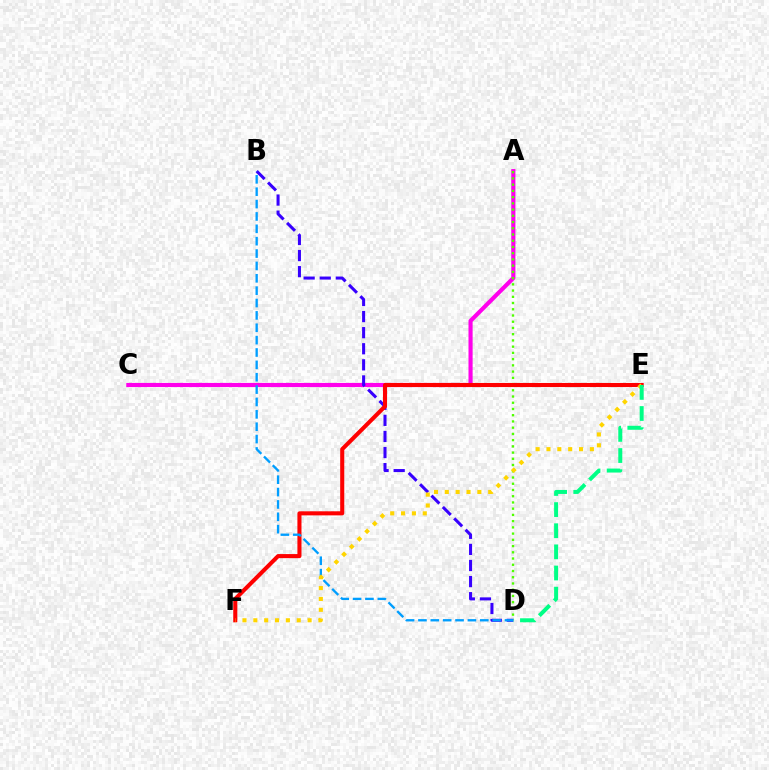{('A', 'C'): [{'color': '#ff00ed', 'line_style': 'solid', 'thickness': 2.97}], ('A', 'D'): [{'color': '#4fff00', 'line_style': 'dotted', 'thickness': 1.69}], ('B', 'D'): [{'color': '#3700ff', 'line_style': 'dashed', 'thickness': 2.19}, {'color': '#009eff', 'line_style': 'dashed', 'thickness': 1.68}], ('E', 'F'): [{'color': '#ff0000', 'line_style': 'solid', 'thickness': 2.93}, {'color': '#ffd500', 'line_style': 'dotted', 'thickness': 2.95}], ('D', 'E'): [{'color': '#00ff86', 'line_style': 'dashed', 'thickness': 2.87}]}